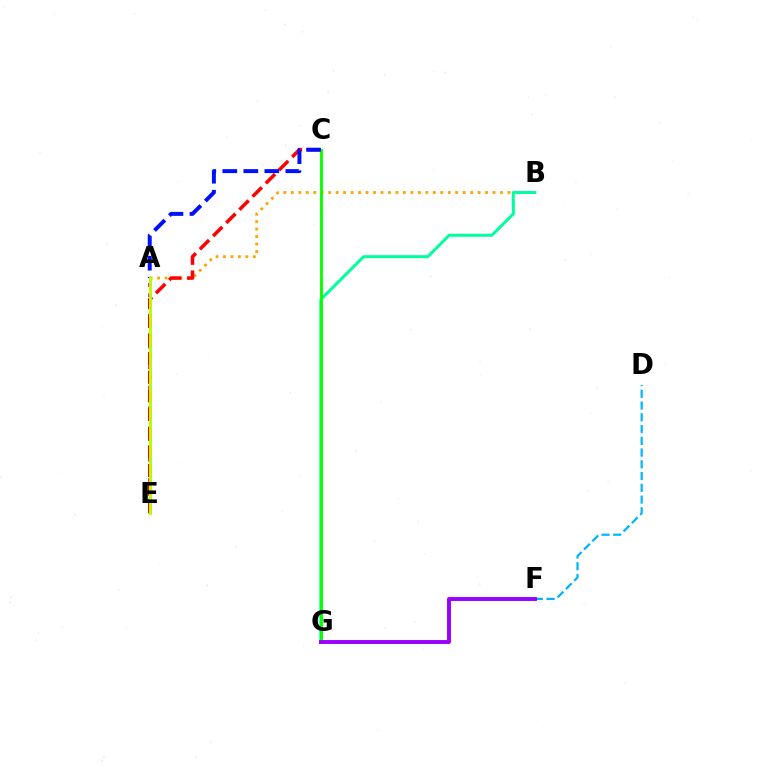{('A', 'B'): [{'color': '#ffa500', 'line_style': 'dotted', 'thickness': 2.03}], ('A', 'E'): [{'color': '#ff00bd', 'line_style': 'dotted', 'thickness': 2.79}, {'color': '#b3ff00', 'line_style': 'solid', 'thickness': 2.1}], ('C', 'E'): [{'color': '#ff0000', 'line_style': 'dashed', 'thickness': 2.53}], ('B', 'G'): [{'color': '#00ff9d', 'line_style': 'solid', 'thickness': 2.16}], ('D', 'F'): [{'color': '#00b5ff', 'line_style': 'dashed', 'thickness': 1.6}], ('C', 'G'): [{'color': '#08ff00', 'line_style': 'solid', 'thickness': 2.08}], ('A', 'C'): [{'color': '#0010ff', 'line_style': 'dashed', 'thickness': 2.86}], ('F', 'G'): [{'color': '#9b00ff', 'line_style': 'solid', 'thickness': 2.83}]}